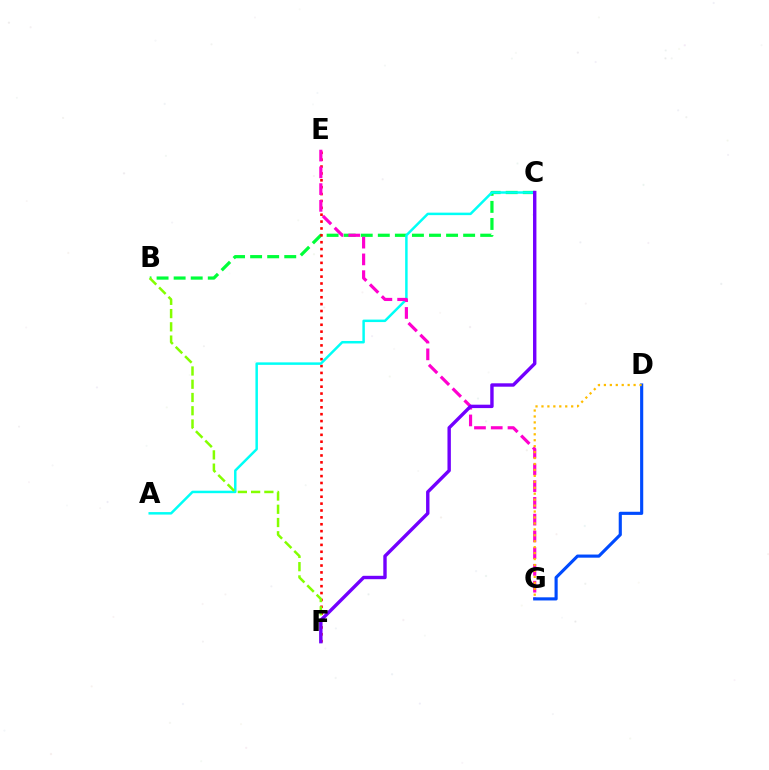{('B', 'C'): [{'color': '#00ff39', 'line_style': 'dashed', 'thickness': 2.32}], ('E', 'F'): [{'color': '#ff0000', 'line_style': 'dotted', 'thickness': 1.87}], ('A', 'C'): [{'color': '#00fff6', 'line_style': 'solid', 'thickness': 1.79}], ('B', 'F'): [{'color': '#84ff00', 'line_style': 'dashed', 'thickness': 1.8}], ('E', 'G'): [{'color': '#ff00cf', 'line_style': 'dashed', 'thickness': 2.28}], ('D', 'G'): [{'color': '#004bff', 'line_style': 'solid', 'thickness': 2.26}, {'color': '#ffbd00', 'line_style': 'dotted', 'thickness': 1.61}], ('C', 'F'): [{'color': '#7200ff', 'line_style': 'solid', 'thickness': 2.45}]}